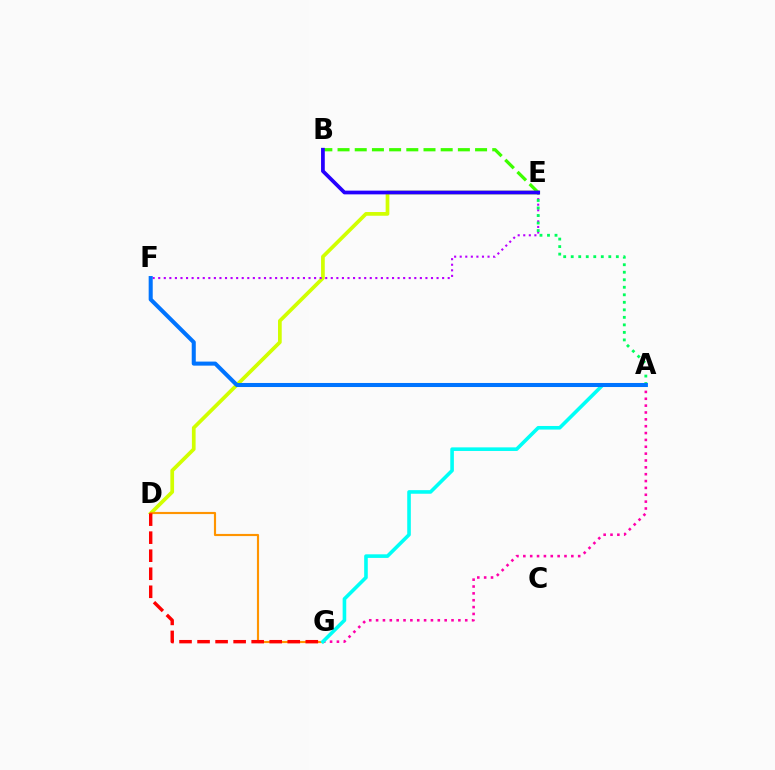{('D', 'E'): [{'color': '#d1ff00', 'line_style': 'solid', 'thickness': 2.67}], ('E', 'F'): [{'color': '#b900ff', 'line_style': 'dotted', 'thickness': 1.51}], ('A', 'G'): [{'color': '#ff00ac', 'line_style': 'dotted', 'thickness': 1.86}, {'color': '#00fff6', 'line_style': 'solid', 'thickness': 2.59}], ('A', 'E'): [{'color': '#00ff5c', 'line_style': 'dotted', 'thickness': 2.04}], ('D', 'G'): [{'color': '#ff9400', 'line_style': 'solid', 'thickness': 1.55}, {'color': '#ff0000', 'line_style': 'dashed', 'thickness': 2.45}], ('B', 'E'): [{'color': '#3dff00', 'line_style': 'dashed', 'thickness': 2.34}, {'color': '#2500ff', 'line_style': 'solid', 'thickness': 2.68}], ('A', 'F'): [{'color': '#0074ff', 'line_style': 'solid', 'thickness': 2.92}]}